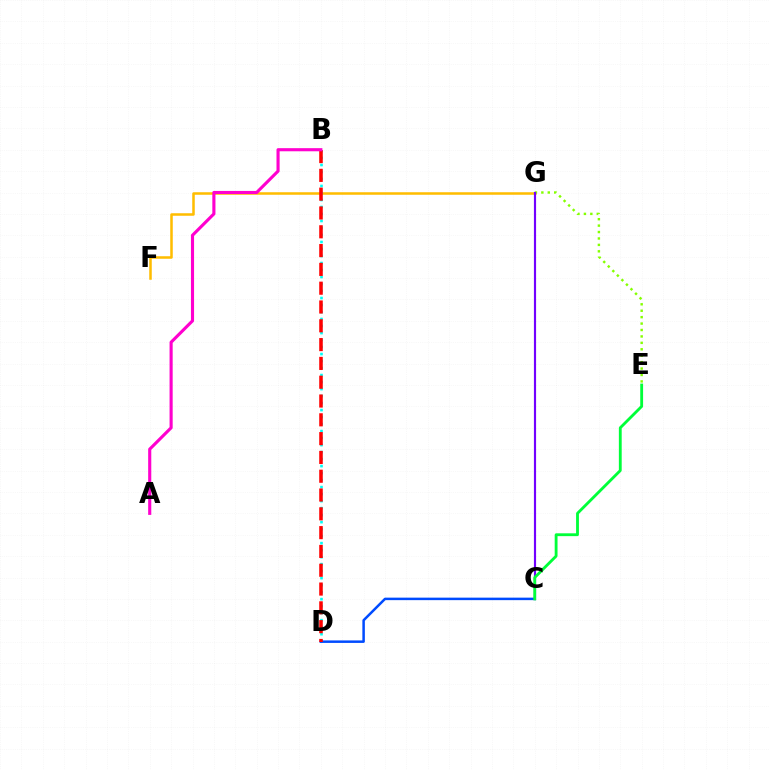{('F', 'G'): [{'color': '#ffbd00', 'line_style': 'solid', 'thickness': 1.82}], ('B', 'D'): [{'color': '#00fff6', 'line_style': 'dotted', 'thickness': 1.9}, {'color': '#ff0000', 'line_style': 'dashed', 'thickness': 2.55}], ('E', 'G'): [{'color': '#84ff00', 'line_style': 'dotted', 'thickness': 1.75}], ('C', 'G'): [{'color': '#7200ff', 'line_style': 'solid', 'thickness': 1.56}], ('C', 'D'): [{'color': '#004bff', 'line_style': 'solid', 'thickness': 1.8}], ('C', 'E'): [{'color': '#00ff39', 'line_style': 'solid', 'thickness': 2.04}], ('A', 'B'): [{'color': '#ff00cf', 'line_style': 'solid', 'thickness': 2.25}]}